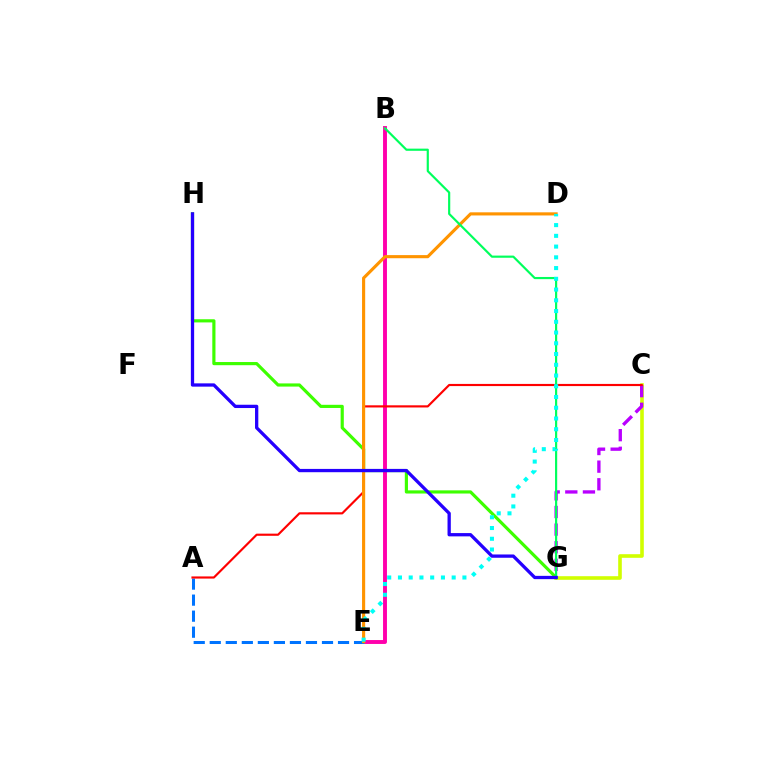{('C', 'G'): [{'color': '#d1ff00', 'line_style': 'solid', 'thickness': 2.6}, {'color': '#b900ff', 'line_style': 'dashed', 'thickness': 2.39}], ('G', 'H'): [{'color': '#3dff00', 'line_style': 'solid', 'thickness': 2.28}, {'color': '#2500ff', 'line_style': 'solid', 'thickness': 2.37}], ('B', 'E'): [{'color': '#ff00ac', 'line_style': 'solid', 'thickness': 2.82}], ('A', 'E'): [{'color': '#0074ff', 'line_style': 'dashed', 'thickness': 2.18}], ('A', 'C'): [{'color': '#ff0000', 'line_style': 'solid', 'thickness': 1.55}], ('D', 'E'): [{'color': '#ff9400', 'line_style': 'solid', 'thickness': 2.25}, {'color': '#00fff6', 'line_style': 'dotted', 'thickness': 2.92}], ('B', 'G'): [{'color': '#00ff5c', 'line_style': 'solid', 'thickness': 1.56}]}